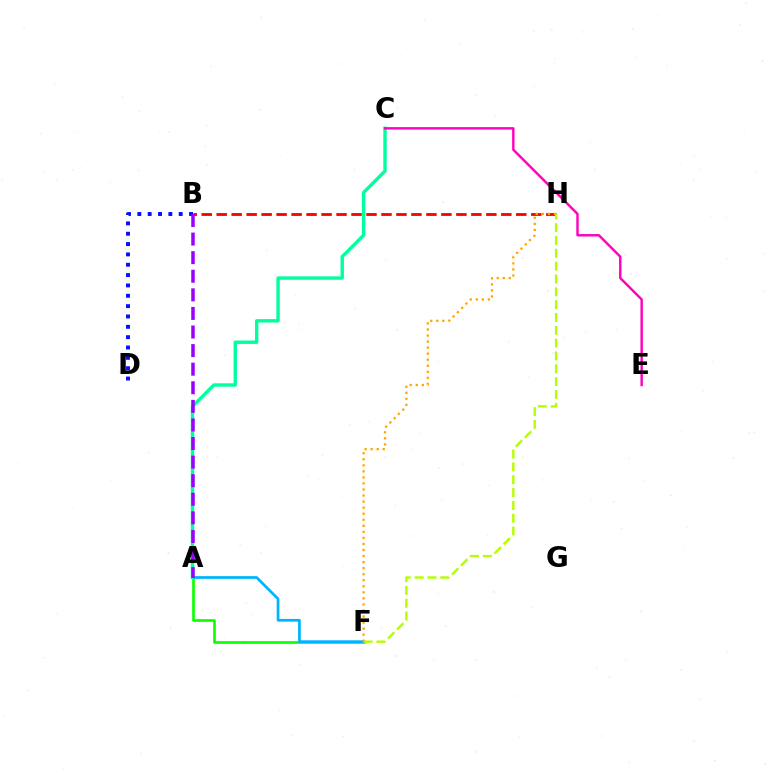{('A', 'F'): [{'color': '#08ff00', 'line_style': 'solid', 'thickness': 1.9}, {'color': '#00b5ff', 'line_style': 'solid', 'thickness': 1.97}], ('B', 'D'): [{'color': '#0010ff', 'line_style': 'dotted', 'thickness': 2.81}], ('B', 'H'): [{'color': '#ff0000', 'line_style': 'dashed', 'thickness': 2.04}], ('A', 'C'): [{'color': '#00ff9d', 'line_style': 'solid', 'thickness': 2.44}], ('F', 'H'): [{'color': '#b3ff00', 'line_style': 'dashed', 'thickness': 1.74}, {'color': '#ffa500', 'line_style': 'dotted', 'thickness': 1.64}], ('A', 'B'): [{'color': '#9b00ff', 'line_style': 'dashed', 'thickness': 2.52}], ('C', 'E'): [{'color': '#ff00bd', 'line_style': 'solid', 'thickness': 1.74}]}